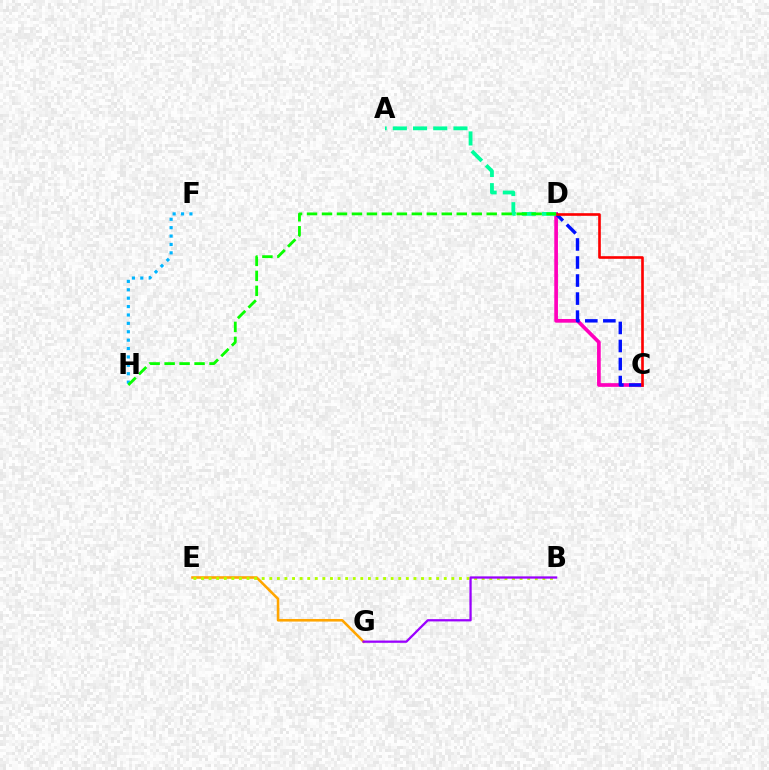{('F', 'H'): [{'color': '#00b5ff', 'line_style': 'dotted', 'thickness': 2.28}], ('C', 'D'): [{'color': '#ff00bd', 'line_style': 'solid', 'thickness': 2.65}, {'color': '#0010ff', 'line_style': 'dashed', 'thickness': 2.45}, {'color': '#ff0000', 'line_style': 'solid', 'thickness': 1.9}], ('E', 'G'): [{'color': '#ffa500', 'line_style': 'solid', 'thickness': 1.87}], ('B', 'E'): [{'color': '#b3ff00', 'line_style': 'dotted', 'thickness': 2.06}], ('A', 'D'): [{'color': '#00ff9d', 'line_style': 'dashed', 'thickness': 2.74}], ('D', 'H'): [{'color': '#08ff00', 'line_style': 'dashed', 'thickness': 2.03}], ('B', 'G'): [{'color': '#9b00ff', 'line_style': 'solid', 'thickness': 1.63}]}